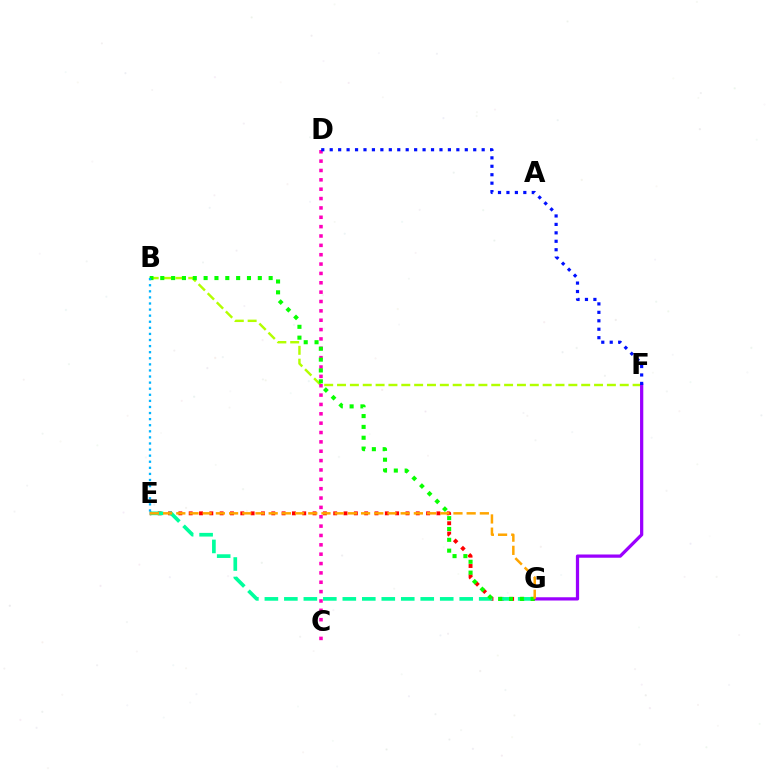{('B', 'F'): [{'color': '#b3ff00', 'line_style': 'dashed', 'thickness': 1.75}], ('E', 'G'): [{'color': '#ff0000', 'line_style': 'dotted', 'thickness': 2.8}, {'color': '#00ff9d', 'line_style': 'dashed', 'thickness': 2.65}, {'color': '#ffa500', 'line_style': 'dashed', 'thickness': 1.79}], ('F', 'G'): [{'color': '#9b00ff', 'line_style': 'solid', 'thickness': 2.34}], ('C', 'D'): [{'color': '#ff00bd', 'line_style': 'dotted', 'thickness': 2.54}], ('B', 'G'): [{'color': '#08ff00', 'line_style': 'dotted', 'thickness': 2.94}], ('D', 'F'): [{'color': '#0010ff', 'line_style': 'dotted', 'thickness': 2.29}], ('B', 'E'): [{'color': '#00b5ff', 'line_style': 'dotted', 'thickness': 1.65}]}